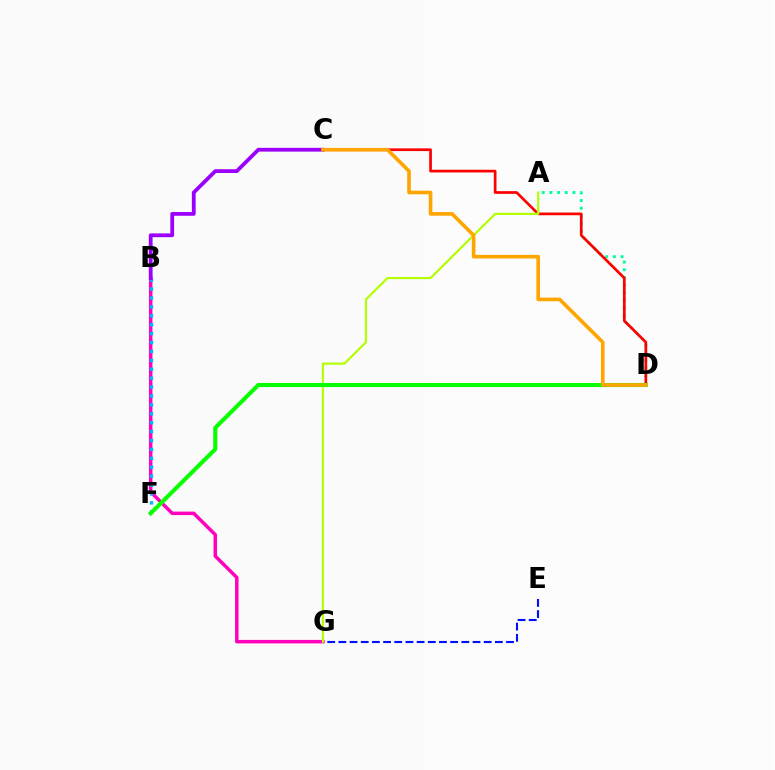{('E', 'G'): [{'color': '#0010ff', 'line_style': 'dashed', 'thickness': 1.52}], ('A', 'D'): [{'color': '#00ff9d', 'line_style': 'dotted', 'thickness': 2.08}], ('B', 'G'): [{'color': '#ff00bd', 'line_style': 'solid', 'thickness': 2.51}], ('B', 'F'): [{'color': '#00b5ff', 'line_style': 'dotted', 'thickness': 2.42}], ('C', 'D'): [{'color': '#ff0000', 'line_style': 'solid', 'thickness': 1.94}, {'color': '#ffa500', 'line_style': 'solid', 'thickness': 2.61}], ('B', 'C'): [{'color': '#9b00ff', 'line_style': 'solid', 'thickness': 2.72}], ('A', 'G'): [{'color': '#b3ff00', 'line_style': 'solid', 'thickness': 1.56}], ('D', 'F'): [{'color': '#08ff00', 'line_style': 'solid', 'thickness': 2.93}]}